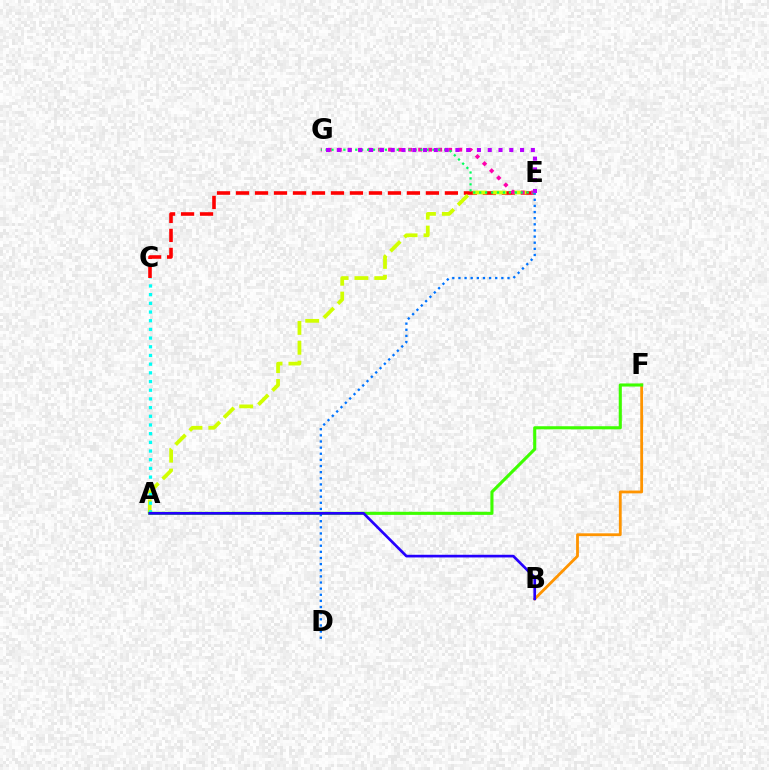{('B', 'F'): [{'color': '#ff9400', 'line_style': 'solid', 'thickness': 2.03}], ('C', 'E'): [{'color': '#ff0000', 'line_style': 'dashed', 'thickness': 2.58}], ('A', 'E'): [{'color': '#d1ff00', 'line_style': 'dashed', 'thickness': 2.7}], ('A', 'C'): [{'color': '#00fff6', 'line_style': 'dotted', 'thickness': 2.36}], ('E', 'G'): [{'color': '#ff00ac', 'line_style': 'dotted', 'thickness': 2.73}, {'color': '#00ff5c', 'line_style': 'dotted', 'thickness': 1.61}, {'color': '#b900ff', 'line_style': 'dotted', 'thickness': 2.93}], ('A', 'F'): [{'color': '#3dff00', 'line_style': 'solid', 'thickness': 2.23}], ('D', 'E'): [{'color': '#0074ff', 'line_style': 'dotted', 'thickness': 1.67}], ('A', 'B'): [{'color': '#2500ff', 'line_style': 'solid', 'thickness': 1.93}]}